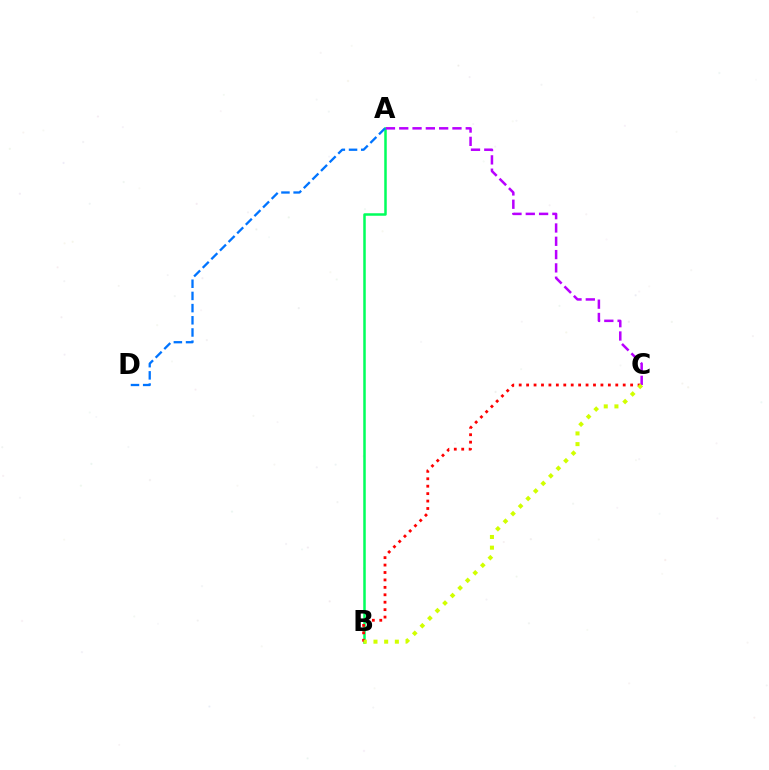{('A', 'B'): [{'color': '#00ff5c', 'line_style': 'solid', 'thickness': 1.81}], ('A', 'C'): [{'color': '#b900ff', 'line_style': 'dashed', 'thickness': 1.81}], ('B', 'C'): [{'color': '#ff0000', 'line_style': 'dotted', 'thickness': 2.02}, {'color': '#d1ff00', 'line_style': 'dotted', 'thickness': 2.9}], ('A', 'D'): [{'color': '#0074ff', 'line_style': 'dashed', 'thickness': 1.66}]}